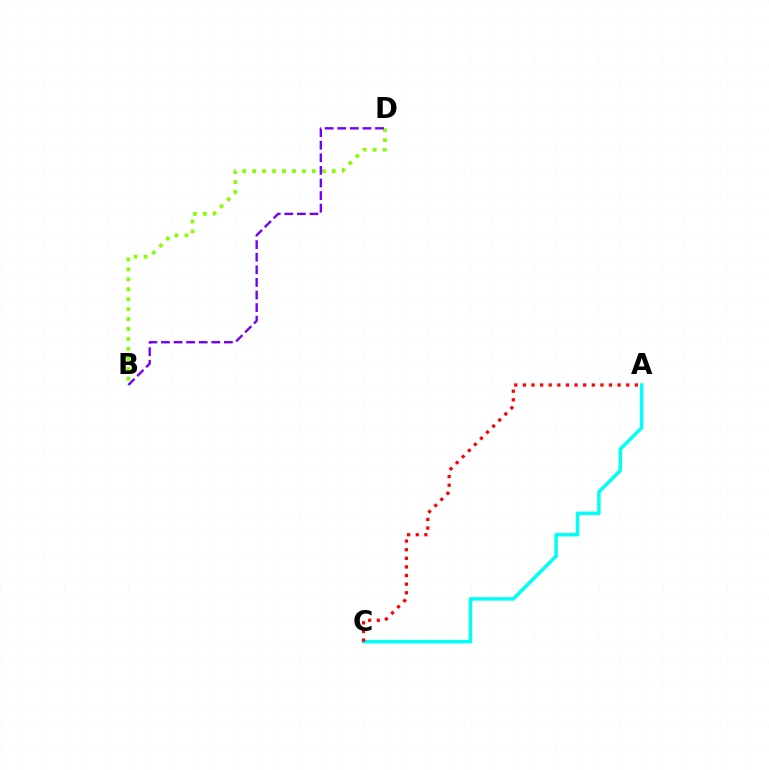{('A', 'C'): [{'color': '#00fff6', 'line_style': 'solid', 'thickness': 2.51}, {'color': '#ff0000', 'line_style': 'dotted', 'thickness': 2.34}], ('B', 'D'): [{'color': '#84ff00', 'line_style': 'dotted', 'thickness': 2.7}, {'color': '#7200ff', 'line_style': 'dashed', 'thickness': 1.71}]}